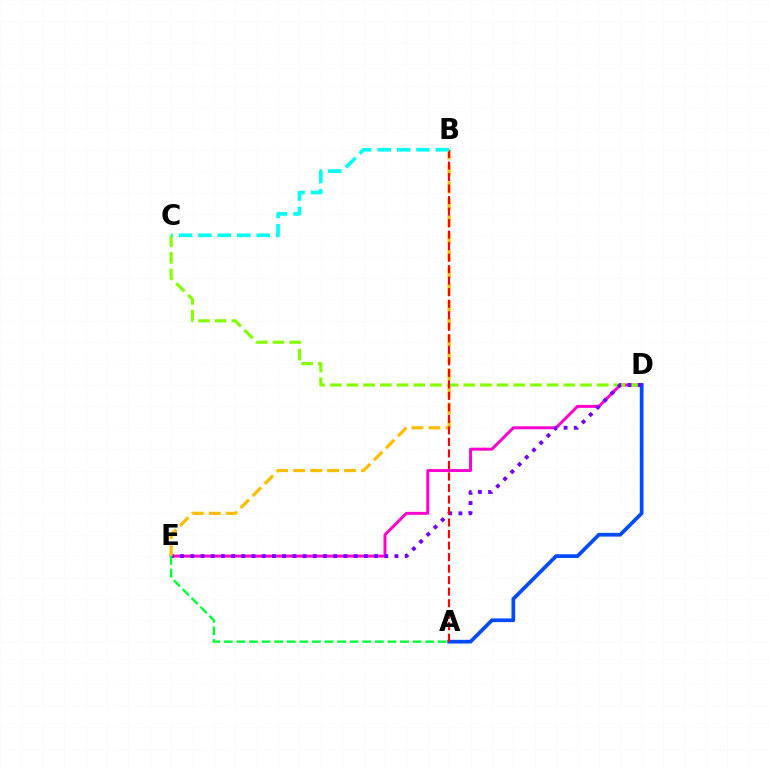{('D', 'E'): [{'color': '#ff00cf', 'line_style': 'solid', 'thickness': 2.14}, {'color': '#7200ff', 'line_style': 'dotted', 'thickness': 2.77}], ('C', 'D'): [{'color': '#84ff00', 'line_style': 'dashed', 'thickness': 2.27}], ('A', 'D'): [{'color': '#004bff', 'line_style': 'solid', 'thickness': 2.68}], ('B', 'E'): [{'color': '#ffbd00', 'line_style': 'dashed', 'thickness': 2.31}], ('A', 'E'): [{'color': '#00ff39', 'line_style': 'dashed', 'thickness': 1.71}], ('A', 'B'): [{'color': '#ff0000', 'line_style': 'dashed', 'thickness': 1.56}], ('B', 'C'): [{'color': '#00fff6', 'line_style': 'dashed', 'thickness': 2.64}]}